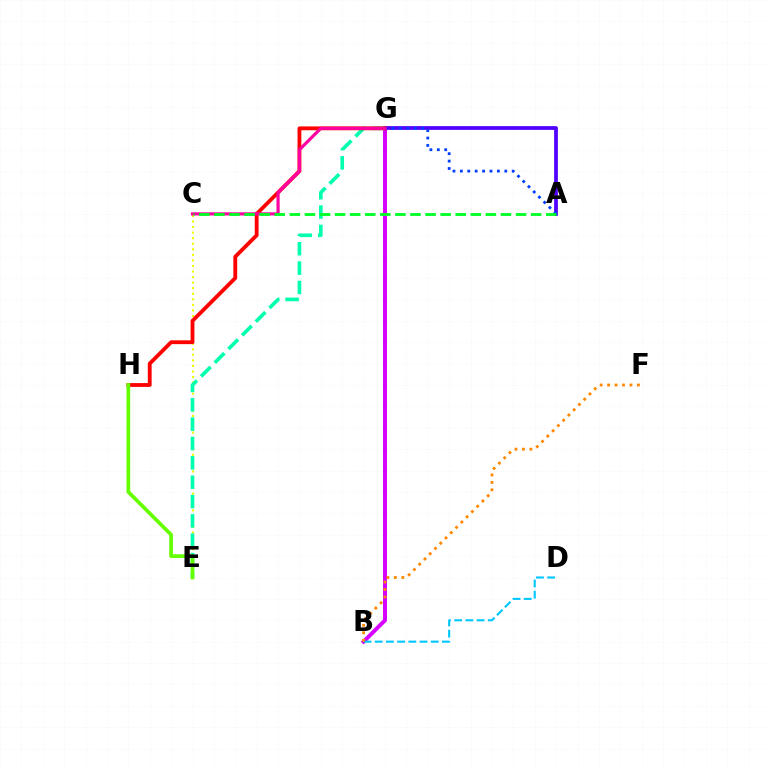{('B', 'G'): [{'color': '#d600ff', 'line_style': 'solid', 'thickness': 2.86}], ('C', 'E'): [{'color': '#eeff00', 'line_style': 'dotted', 'thickness': 1.51}], ('A', 'G'): [{'color': '#4f00ff', 'line_style': 'solid', 'thickness': 2.7}, {'color': '#003fff', 'line_style': 'dotted', 'thickness': 2.01}], ('B', 'D'): [{'color': '#00c7ff', 'line_style': 'dashed', 'thickness': 1.52}], ('E', 'G'): [{'color': '#00ffaf', 'line_style': 'dashed', 'thickness': 2.63}], ('G', 'H'): [{'color': '#ff0000', 'line_style': 'solid', 'thickness': 2.75}], ('B', 'F'): [{'color': '#ff8800', 'line_style': 'dotted', 'thickness': 2.02}], ('C', 'G'): [{'color': '#ff00a0', 'line_style': 'solid', 'thickness': 2.29}], ('E', 'H'): [{'color': '#66ff00', 'line_style': 'solid', 'thickness': 2.69}], ('A', 'C'): [{'color': '#00ff27', 'line_style': 'dashed', 'thickness': 2.05}]}